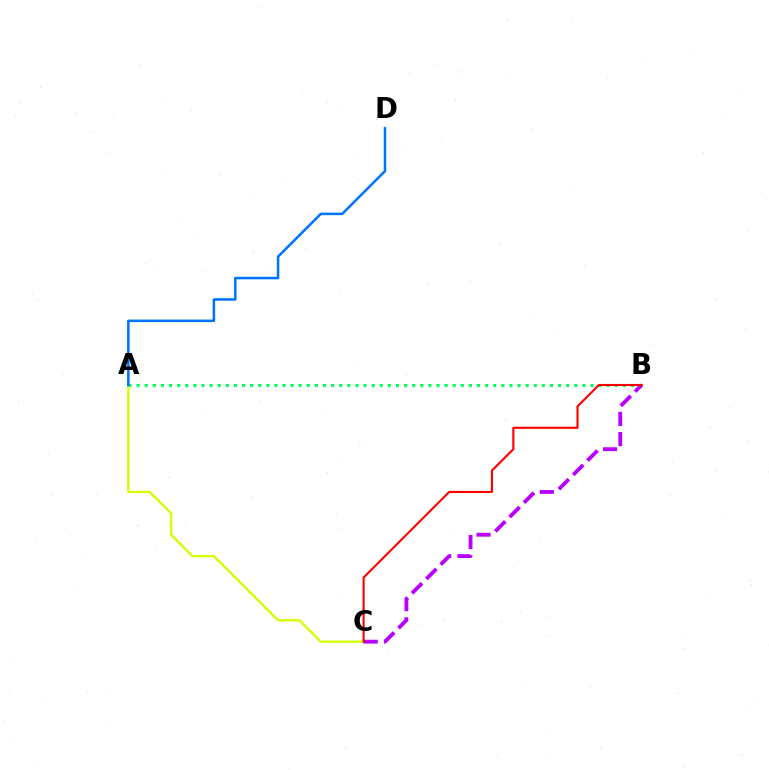{('A', 'B'): [{'color': '#00ff5c', 'line_style': 'dotted', 'thickness': 2.2}], ('A', 'C'): [{'color': '#d1ff00', 'line_style': 'solid', 'thickness': 1.67}], ('B', 'C'): [{'color': '#b900ff', 'line_style': 'dashed', 'thickness': 2.75}, {'color': '#ff0000', 'line_style': 'solid', 'thickness': 1.52}], ('A', 'D'): [{'color': '#0074ff', 'line_style': 'solid', 'thickness': 1.82}]}